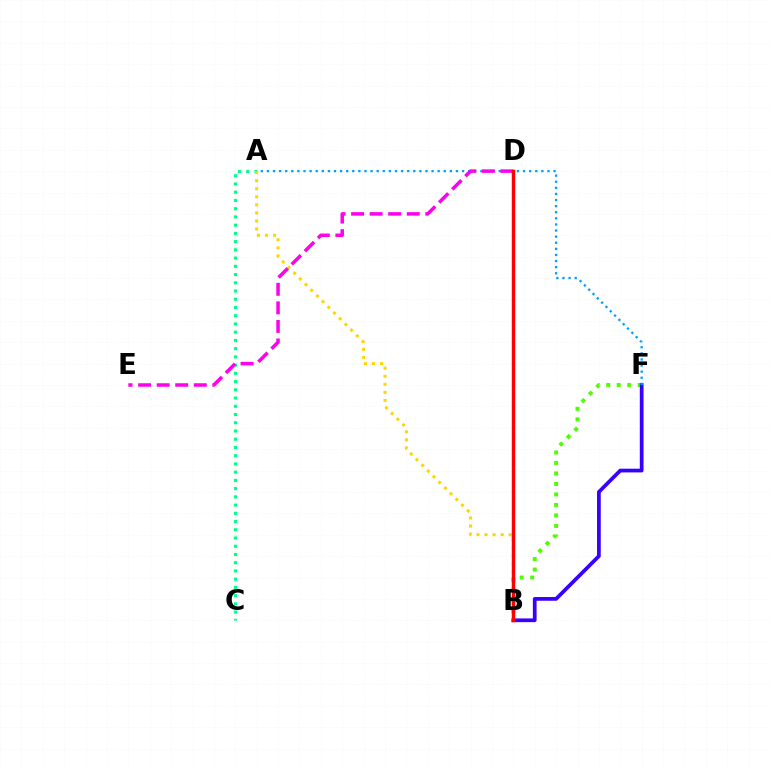{('B', 'F'): [{'color': '#4fff00', 'line_style': 'dotted', 'thickness': 2.85}, {'color': '#3700ff', 'line_style': 'solid', 'thickness': 2.69}], ('A', 'C'): [{'color': '#00ff86', 'line_style': 'dotted', 'thickness': 2.24}], ('A', 'F'): [{'color': '#009eff', 'line_style': 'dotted', 'thickness': 1.66}], ('A', 'B'): [{'color': '#ffd500', 'line_style': 'dotted', 'thickness': 2.19}], ('D', 'E'): [{'color': '#ff00ed', 'line_style': 'dashed', 'thickness': 2.52}], ('B', 'D'): [{'color': '#ff0000', 'line_style': 'solid', 'thickness': 2.49}]}